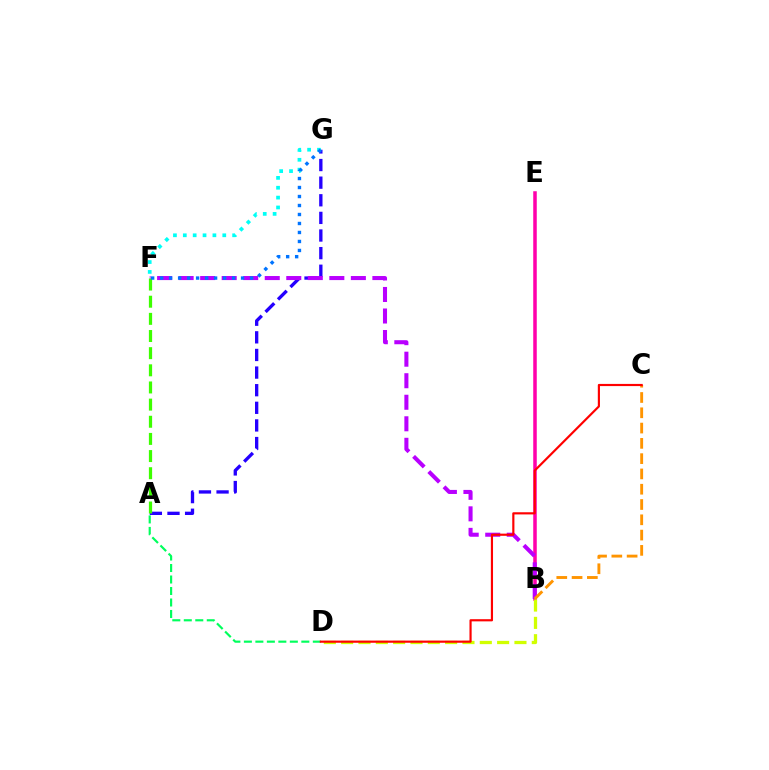{('B', 'E'): [{'color': '#ff00ac', 'line_style': 'solid', 'thickness': 2.54}], ('A', 'G'): [{'color': '#2500ff', 'line_style': 'dashed', 'thickness': 2.39}], ('B', 'F'): [{'color': '#b900ff', 'line_style': 'dashed', 'thickness': 2.92}], ('F', 'G'): [{'color': '#00fff6', 'line_style': 'dotted', 'thickness': 2.68}, {'color': '#0074ff', 'line_style': 'dotted', 'thickness': 2.44}], ('B', 'C'): [{'color': '#ff9400', 'line_style': 'dashed', 'thickness': 2.08}], ('B', 'D'): [{'color': '#d1ff00', 'line_style': 'dashed', 'thickness': 2.35}], ('A', 'F'): [{'color': '#3dff00', 'line_style': 'dashed', 'thickness': 2.33}], ('A', 'D'): [{'color': '#00ff5c', 'line_style': 'dashed', 'thickness': 1.56}], ('C', 'D'): [{'color': '#ff0000', 'line_style': 'solid', 'thickness': 1.56}]}